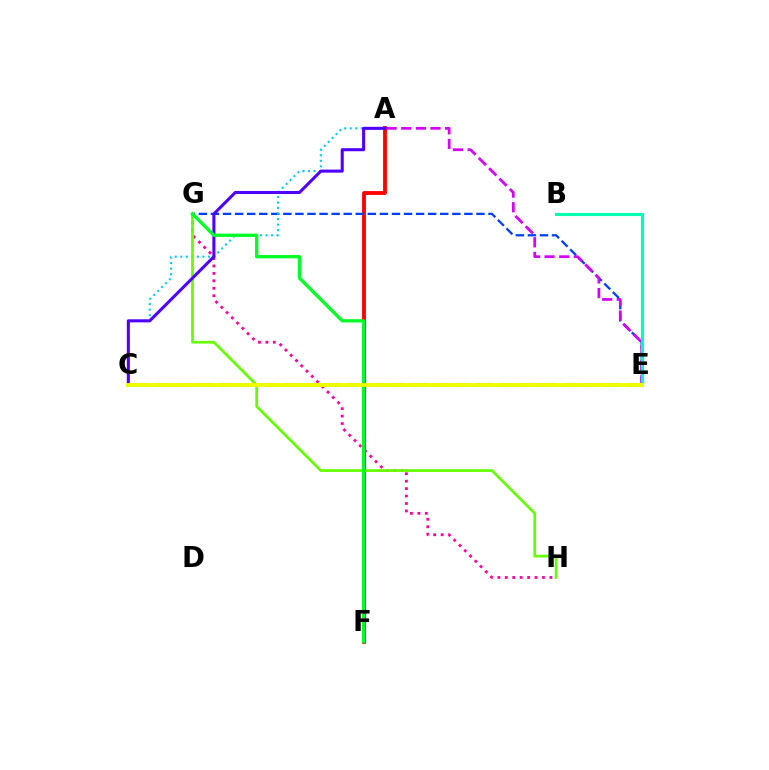{('A', 'F'): [{'color': '#ff0000', 'line_style': 'solid', 'thickness': 2.75}], ('E', 'G'): [{'color': '#003fff', 'line_style': 'dashed', 'thickness': 1.64}], ('A', 'C'): [{'color': '#00c7ff', 'line_style': 'dotted', 'thickness': 1.5}, {'color': '#4f00ff', 'line_style': 'solid', 'thickness': 2.19}], ('G', 'H'): [{'color': '#ff00a0', 'line_style': 'dotted', 'thickness': 2.02}, {'color': '#66ff00', 'line_style': 'solid', 'thickness': 1.96}], ('A', 'E'): [{'color': '#d600ff', 'line_style': 'dashed', 'thickness': 1.99}], ('B', 'E'): [{'color': '#00ffaf', 'line_style': 'solid', 'thickness': 2.26}], ('C', 'E'): [{'color': '#ff8800', 'line_style': 'dashed', 'thickness': 2.92}, {'color': '#eeff00', 'line_style': 'solid', 'thickness': 2.8}], ('F', 'G'): [{'color': '#00ff27', 'line_style': 'solid', 'thickness': 2.37}]}